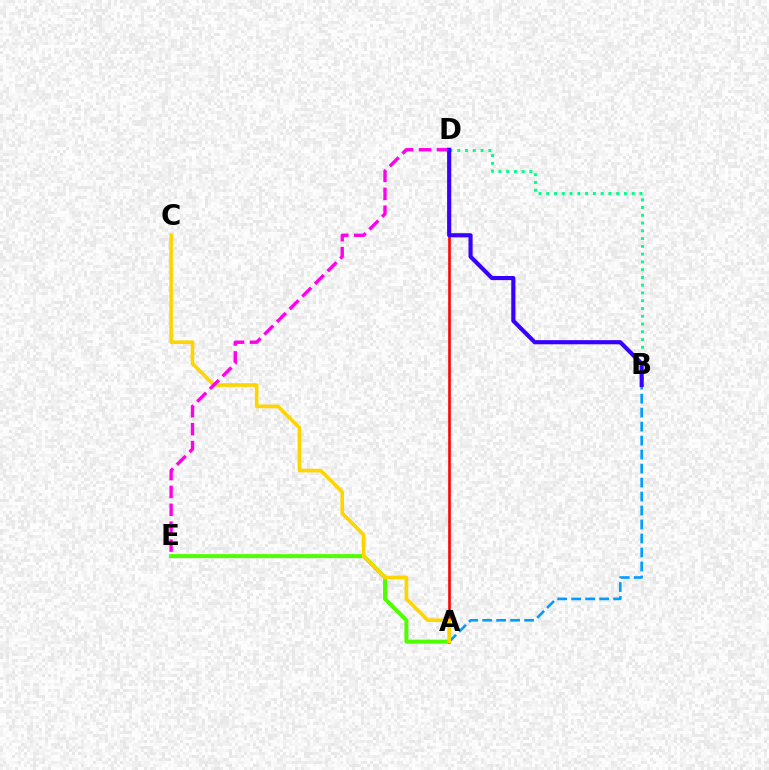{('A', 'B'): [{'color': '#009eff', 'line_style': 'dashed', 'thickness': 1.9}], ('A', 'E'): [{'color': '#4fff00', 'line_style': 'solid', 'thickness': 2.88}], ('A', 'D'): [{'color': '#ff0000', 'line_style': 'solid', 'thickness': 1.86}], ('B', 'D'): [{'color': '#00ff86', 'line_style': 'dotted', 'thickness': 2.11}, {'color': '#3700ff', 'line_style': 'solid', 'thickness': 2.97}], ('A', 'C'): [{'color': '#ffd500', 'line_style': 'solid', 'thickness': 2.62}], ('D', 'E'): [{'color': '#ff00ed', 'line_style': 'dashed', 'thickness': 2.43}]}